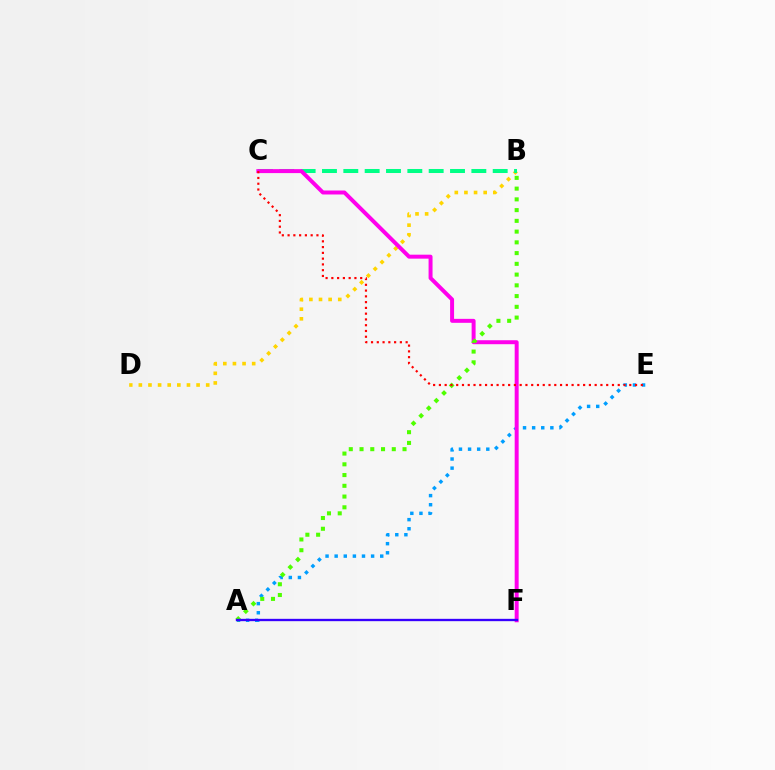{('A', 'E'): [{'color': '#009eff', 'line_style': 'dotted', 'thickness': 2.48}], ('B', 'D'): [{'color': '#ffd500', 'line_style': 'dotted', 'thickness': 2.61}], ('B', 'C'): [{'color': '#00ff86', 'line_style': 'dashed', 'thickness': 2.9}], ('C', 'F'): [{'color': '#ff00ed', 'line_style': 'solid', 'thickness': 2.85}], ('A', 'B'): [{'color': '#4fff00', 'line_style': 'dotted', 'thickness': 2.92}], ('C', 'E'): [{'color': '#ff0000', 'line_style': 'dotted', 'thickness': 1.57}], ('A', 'F'): [{'color': '#3700ff', 'line_style': 'solid', 'thickness': 1.68}]}